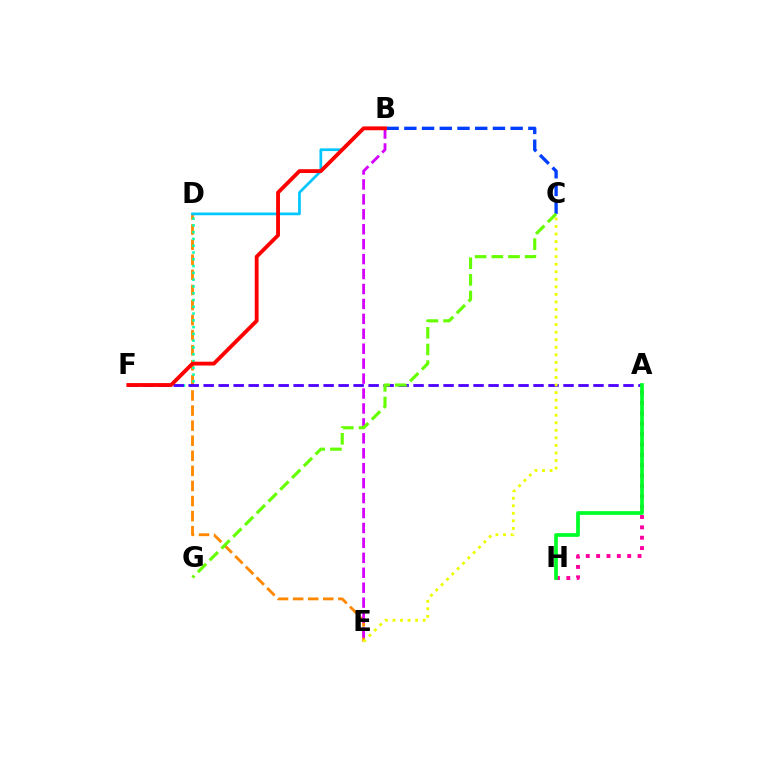{('D', 'E'): [{'color': '#ff8800', 'line_style': 'dashed', 'thickness': 2.05}], ('B', 'E'): [{'color': '#d600ff', 'line_style': 'dashed', 'thickness': 2.03}], ('A', 'H'): [{'color': '#ff00a0', 'line_style': 'dotted', 'thickness': 2.81}, {'color': '#00ff27', 'line_style': 'solid', 'thickness': 2.68}], ('D', 'F'): [{'color': '#00ffaf', 'line_style': 'dotted', 'thickness': 1.84}], ('A', 'F'): [{'color': '#4f00ff', 'line_style': 'dashed', 'thickness': 2.04}], ('B', 'D'): [{'color': '#00c7ff', 'line_style': 'solid', 'thickness': 1.97}], ('B', 'C'): [{'color': '#003fff', 'line_style': 'dashed', 'thickness': 2.41}], ('C', 'G'): [{'color': '#66ff00', 'line_style': 'dashed', 'thickness': 2.26}], ('B', 'F'): [{'color': '#ff0000', 'line_style': 'solid', 'thickness': 2.76}], ('C', 'E'): [{'color': '#eeff00', 'line_style': 'dotted', 'thickness': 2.05}]}